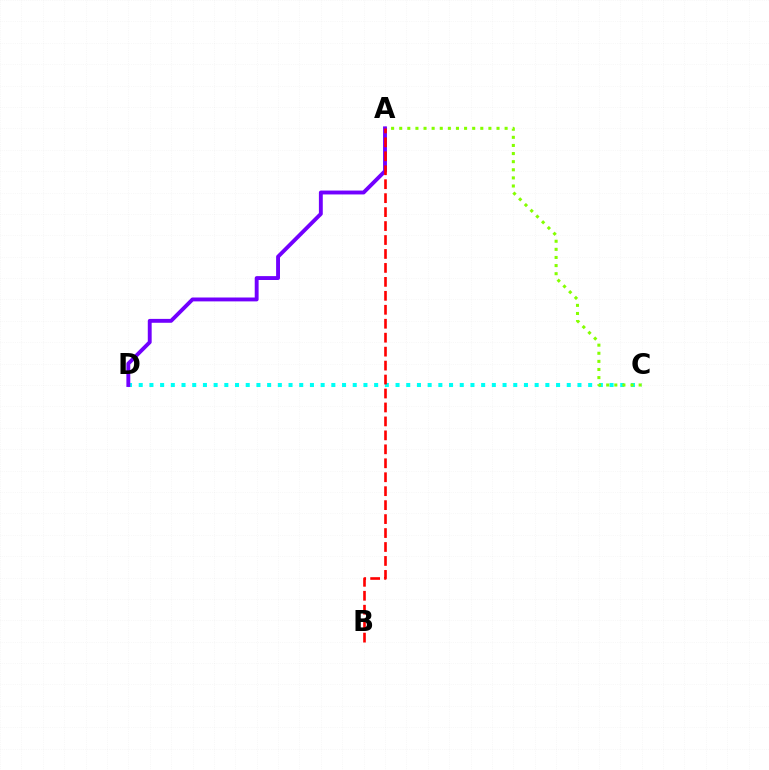{('C', 'D'): [{'color': '#00fff6', 'line_style': 'dotted', 'thickness': 2.91}], ('A', 'C'): [{'color': '#84ff00', 'line_style': 'dotted', 'thickness': 2.2}], ('A', 'D'): [{'color': '#7200ff', 'line_style': 'solid', 'thickness': 2.8}], ('A', 'B'): [{'color': '#ff0000', 'line_style': 'dashed', 'thickness': 1.9}]}